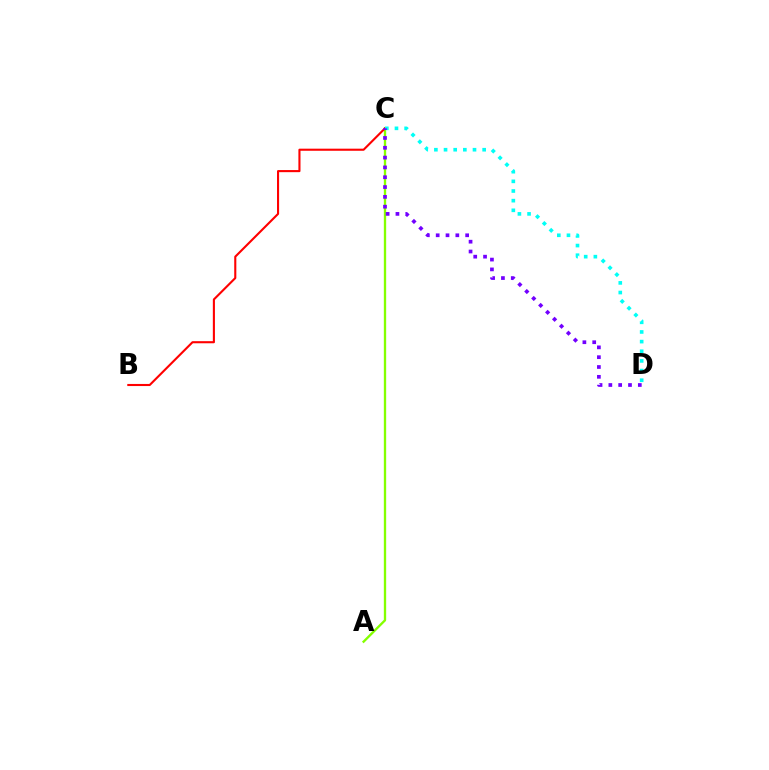{('A', 'C'): [{'color': '#84ff00', 'line_style': 'solid', 'thickness': 1.68}], ('B', 'C'): [{'color': '#ff0000', 'line_style': 'solid', 'thickness': 1.51}], ('C', 'D'): [{'color': '#00fff6', 'line_style': 'dotted', 'thickness': 2.62}, {'color': '#7200ff', 'line_style': 'dotted', 'thickness': 2.67}]}